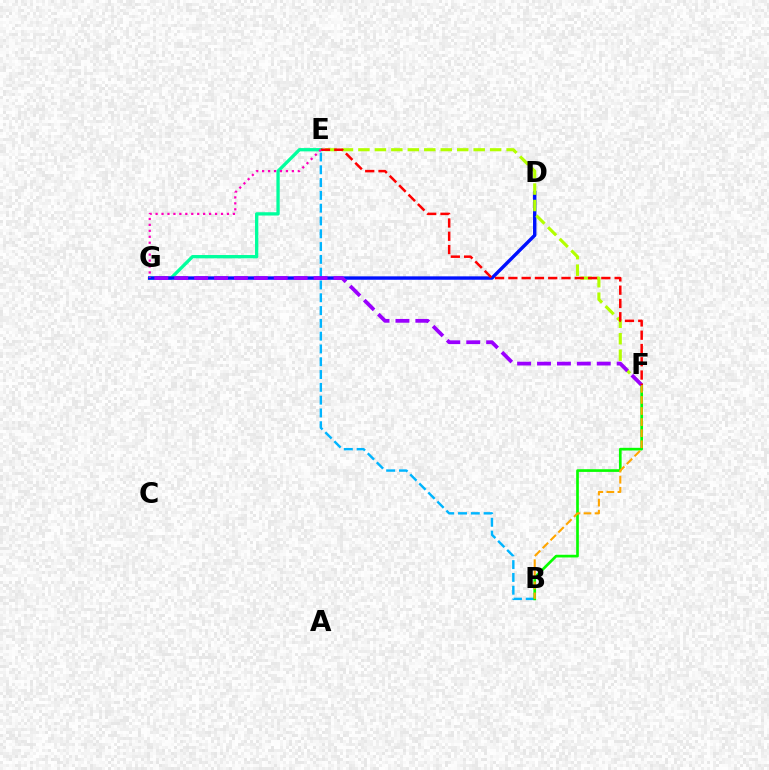{('B', 'E'): [{'color': '#00b5ff', 'line_style': 'dashed', 'thickness': 1.74}], ('E', 'G'): [{'color': '#00ff9d', 'line_style': 'solid', 'thickness': 2.37}, {'color': '#ff00bd', 'line_style': 'dotted', 'thickness': 1.62}], ('B', 'F'): [{'color': '#08ff00', 'line_style': 'solid', 'thickness': 1.93}, {'color': '#ffa500', 'line_style': 'dashed', 'thickness': 1.5}], ('D', 'G'): [{'color': '#0010ff', 'line_style': 'solid', 'thickness': 2.45}], ('E', 'F'): [{'color': '#b3ff00', 'line_style': 'dashed', 'thickness': 2.24}, {'color': '#ff0000', 'line_style': 'dashed', 'thickness': 1.8}], ('F', 'G'): [{'color': '#9b00ff', 'line_style': 'dashed', 'thickness': 2.71}]}